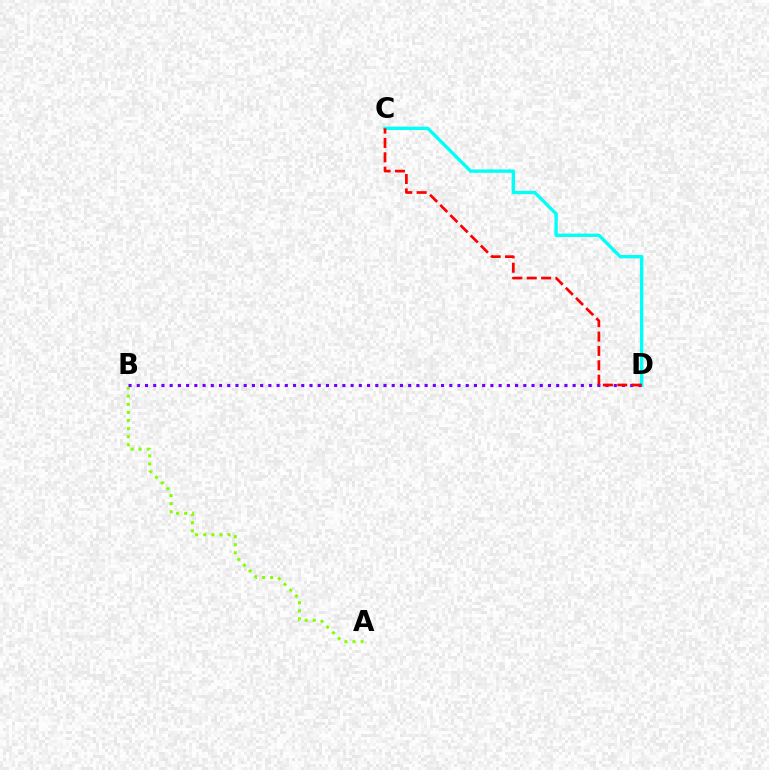{('C', 'D'): [{'color': '#00fff6', 'line_style': 'solid', 'thickness': 2.43}, {'color': '#ff0000', 'line_style': 'dashed', 'thickness': 1.95}], ('A', 'B'): [{'color': '#84ff00', 'line_style': 'dotted', 'thickness': 2.2}], ('B', 'D'): [{'color': '#7200ff', 'line_style': 'dotted', 'thickness': 2.23}]}